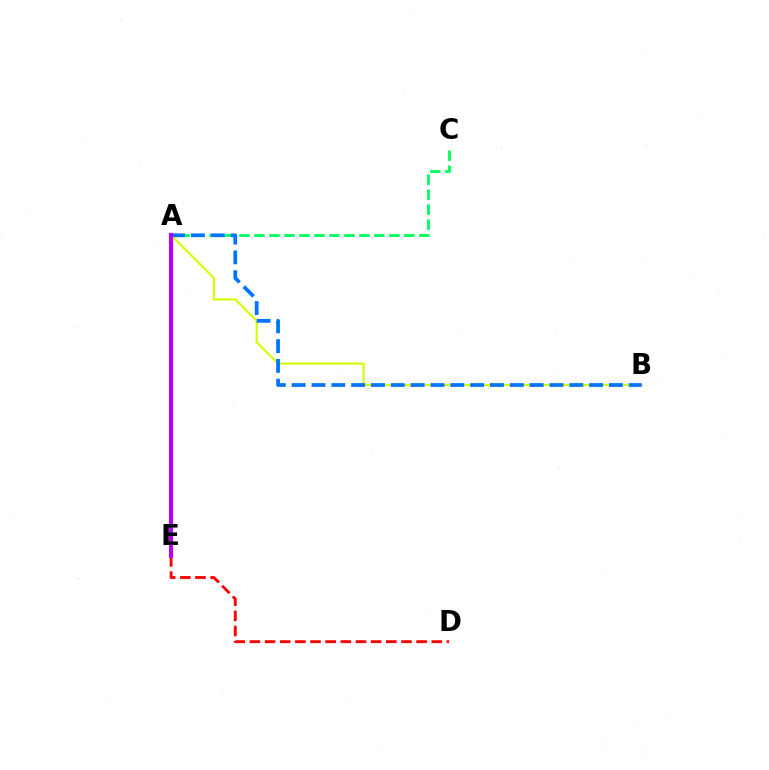{('D', 'E'): [{'color': '#ff0000', 'line_style': 'dashed', 'thickness': 2.06}], ('A', 'B'): [{'color': '#d1ff00', 'line_style': 'solid', 'thickness': 1.53}, {'color': '#0074ff', 'line_style': 'dashed', 'thickness': 2.69}], ('A', 'C'): [{'color': '#00ff5c', 'line_style': 'dashed', 'thickness': 2.04}], ('A', 'E'): [{'color': '#b900ff', 'line_style': 'solid', 'thickness': 2.95}]}